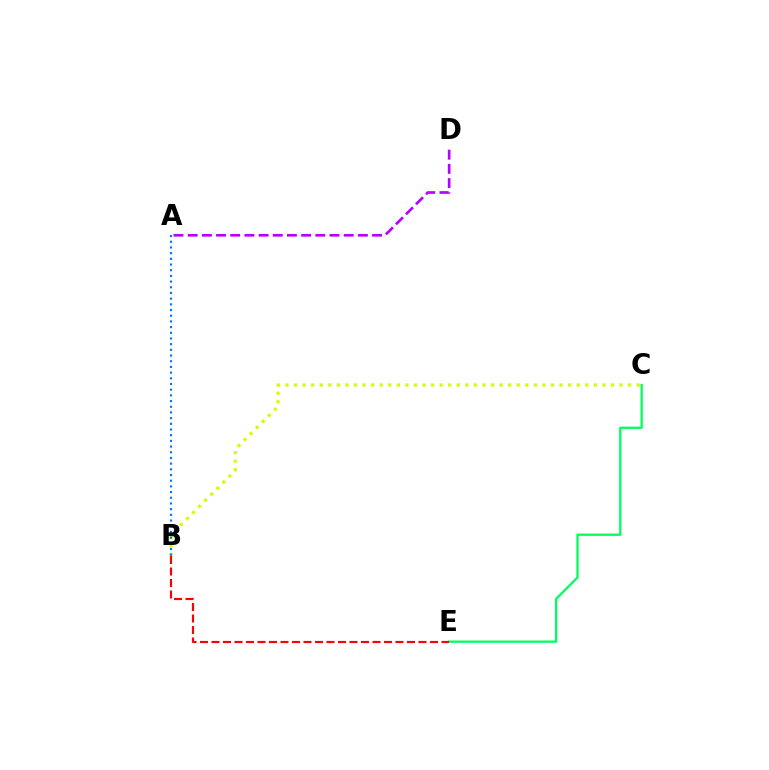{('B', 'C'): [{'color': '#d1ff00', 'line_style': 'dotted', 'thickness': 2.33}], ('C', 'E'): [{'color': '#00ff5c', 'line_style': 'solid', 'thickness': 1.65}], ('B', 'E'): [{'color': '#ff0000', 'line_style': 'dashed', 'thickness': 1.56}], ('A', 'B'): [{'color': '#0074ff', 'line_style': 'dotted', 'thickness': 1.55}], ('A', 'D'): [{'color': '#b900ff', 'line_style': 'dashed', 'thickness': 1.93}]}